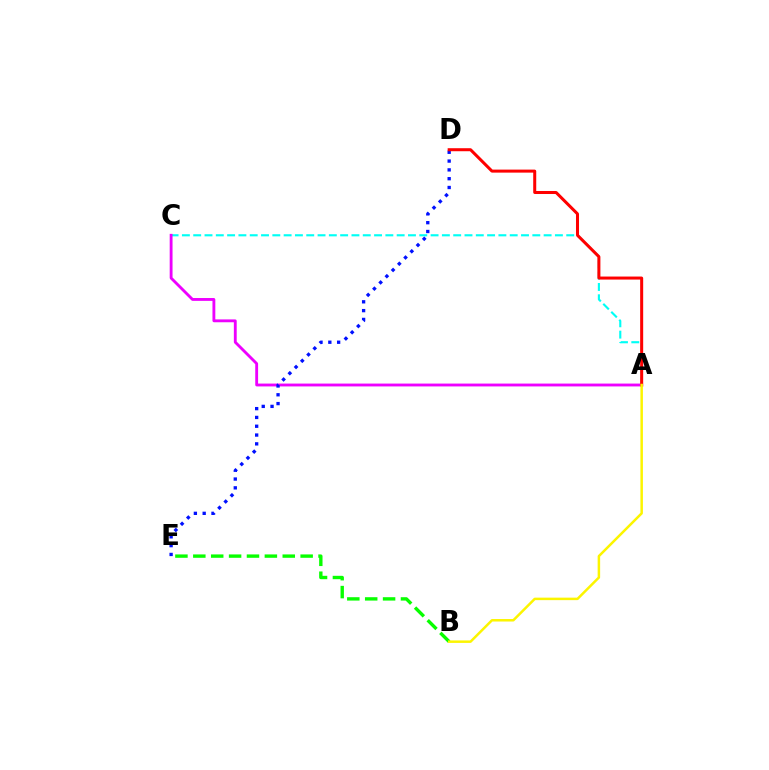{('A', 'C'): [{'color': '#00fff6', 'line_style': 'dashed', 'thickness': 1.54}, {'color': '#ee00ff', 'line_style': 'solid', 'thickness': 2.05}], ('B', 'E'): [{'color': '#08ff00', 'line_style': 'dashed', 'thickness': 2.43}], ('D', 'E'): [{'color': '#0010ff', 'line_style': 'dotted', 'thickness': 2.39}], ('A', 'D'): [{'color': '#ff0000', 'line_style': 'solid', 'thickness': 2.17}], ('A', 'B'): [{'color': '#fcf500', 'line_style': 'solid', 'thickness': 1.8}]}